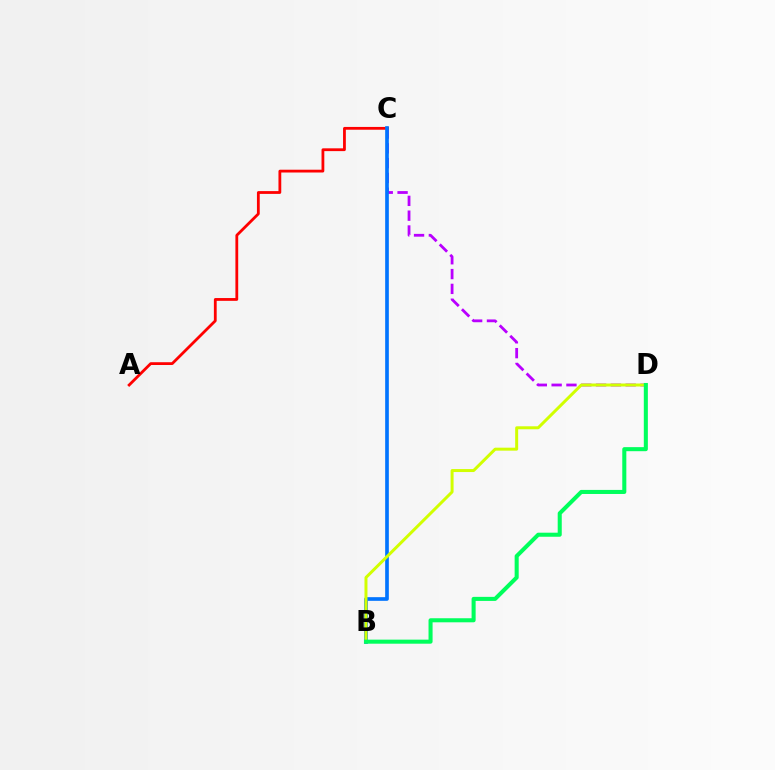{('C', 'D'): [{'color': '#b900ff', 'line_style': 'dashed', 'thickness': 2.01}], ('A', 'C'): [{'color': '#ff0000', 'line_style': 'solid', 'thickness': 2.01}], ('B', 'C'): [{'color': '#0074ff', 'line_style': 'solid', 'thickness': 2.64}], ('B', 'D'): [{'color': '#d1ff00', 'line_style': 'solid', 'thickness': 2.15}, {'color': '#00ff5c', 'line_style': 'solid', 'thickness': 2.92}]}